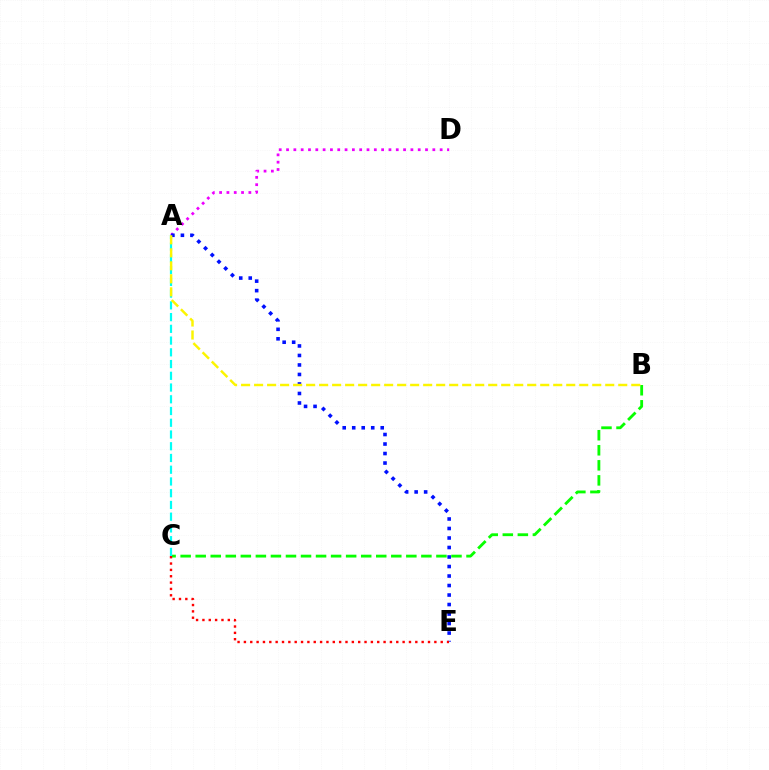{('A', 'D'): [{'color': '#ee00ff', 'line_style': 'dotted', 'thickness': 1.99}], ('B', 'C'): [{'color': '#08ff00', 'line_style': 'dashed', 'thickness': 2.04}], ('A', 'C'): [{'color': '#00fff6', 'line_style': 'dashed', 'thickness': 1.59}], ('A', 'E'): [{'color': '#0010ff', 'line_style': 'dotted', 'thickness': 2.58}], ('A', 'B'): [{'color': '#fcf500', 'line_style': 'dashed', 'thickness': 1.77}], ('C', 'E'): [{'color': '#ff0000', 'line_style': 'dotted', 'thickness': 1.72}]}